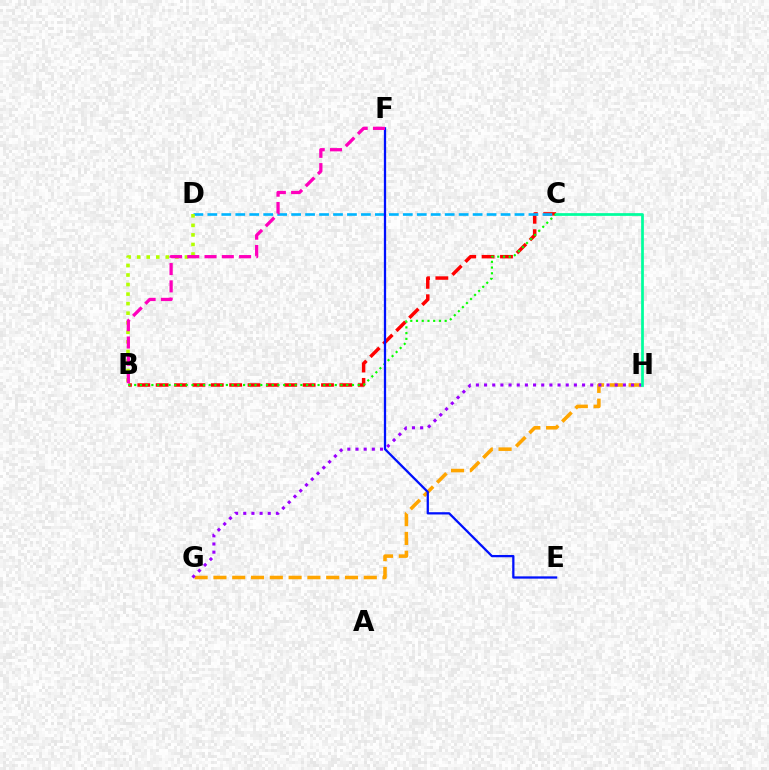{('G', 'H'): [{'color': '#ffa500', 'line_style': 'dashed', 'thickness': 2.55}, {'color': '#9b00ff', 'line_style': 'dotted', 'thickness': 2.22}], ('B', 'C'): [{'color': '#ff0000', 'line_style': 'dashed', 'thickness': 2.5}, {'color': '#08ff00', 'line_style': 'dotted', 'thickness': 1.56}], ('C', 'D'): [{'color': '#00b5ff', 'line_style': 'dashed', 'thickness': 1.9}], ('B', 'D'): [{'color': '#b3ff00', 'line_style': 'dotted', 'thickness': 2.6}], ('C', 'H'): [{'color': '#00ff9d', 'line_style': 'solid', 'thickness': 1.97}], ('E', 'F'): [{'color': '#0010ff', 'line_style': 'solid', 'thickness': 1.64}], ('B', 'F'): [{'color': '#ff00bd', 'line_style': 'dashed', 'thickness': 2.35}]}